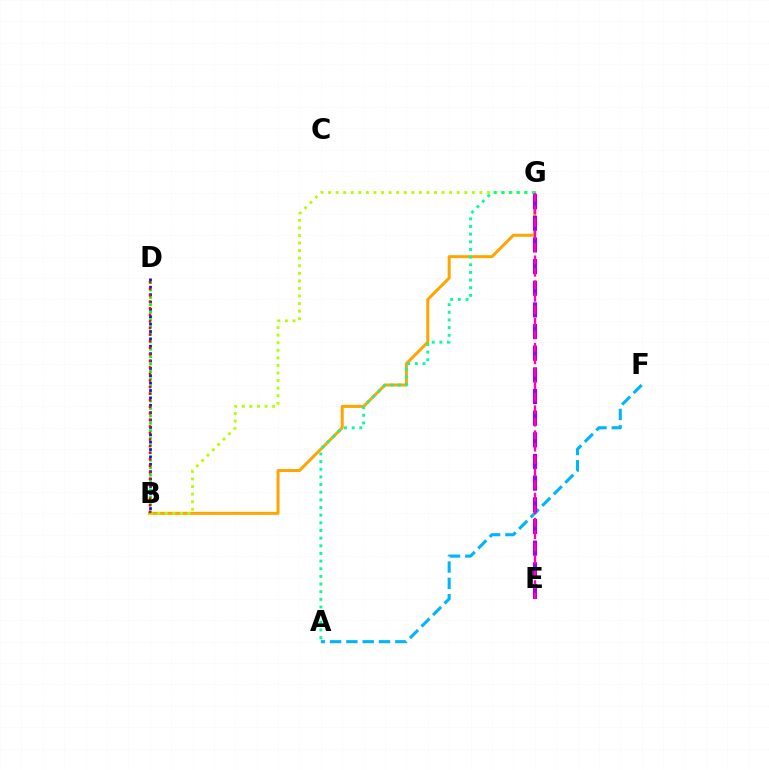{('B', 'G'): [{'color': '#ffa500', 'line_style': 'solid', 'thickness': 2.17}, {'color': '#b3ff00', 'line_style': 'dotted', 'thickness': 2.06}], ('B', 'D'): [{'color': '#0010ff', 'line_style': 'dotted', 'thickness': 2.0}, {'color': '#08ff00', 'line_style': 'dotted', 'thickness': 2.01}, {'color': '#ff0000', 'line_style': 'dotted', 'thickness': 1.78}], ('A', 'G'): [{'color': '#00ff9d', 'line_style': 'dotted', 'thickness': 2.08}], ('A', 'F'): [{'color': '#00b5ff', 'line_style': 'dashed', 'thickness': 2.22}], ('E', 'G'): [{'color': '#9b00ff', 'line_style': 'dashed', 'thickness': 2.94}, {'color': '#ff00bd', 'line_style': 'dashed', 'thickness': 1.7}]}